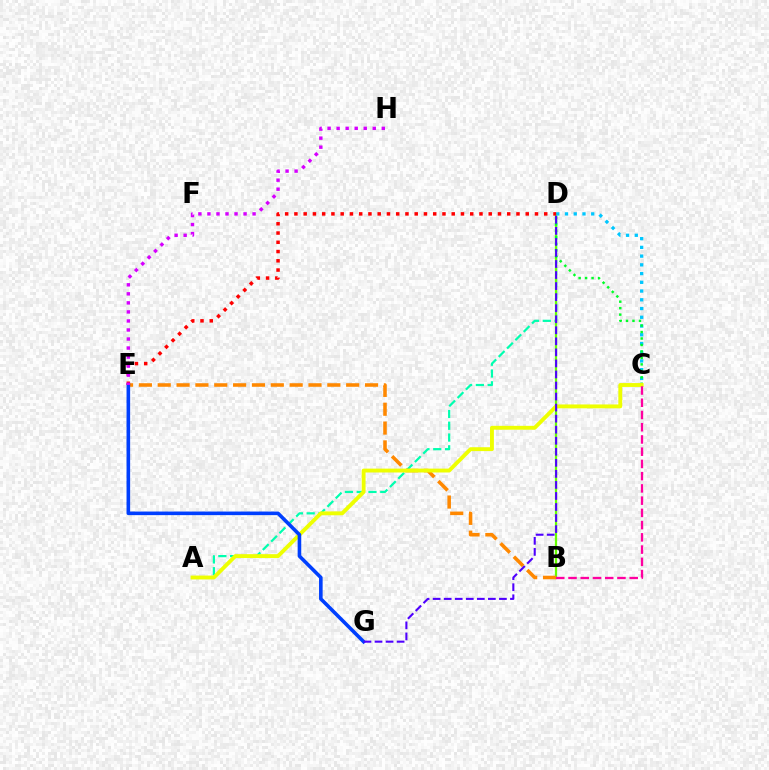{('A', 'D'): [{'color': '#00ffaf', 'line_style': 'dashed', 'thickness': 1.6}], ('B', 'D'): [{'color': '#66ff00', 'line_style': 'solid', 'thickness': 1.62}], ('C', 'D'): [{'color': '#00c7ff', 'line_style': 'dotted', 'thickness': 2.37}, {'color': '#00ff27', 'line_style': 'dotted', 'thickness': 1.76}], ('B', 'E'): [{'color': '#ff8800', 'line_style': 'dashed', 'thickness': 2.56}], ('A', 'C'): [{'color': '#eeff00', 'line_style': 'solid', 'thickness': 2.79}], ('B', 'C'): [{'color': '#ff00a0', 'line_style': 'dashed', 'thickness': 1.66}], ('E', 'G'): [{'color': '#003fff', 'line_style': 'solid', 'thickness': 2.59}], ('D', 'E'): [{'color': '#ff0000', 'line_style': 'dotted', 'thickness': 2.51}], ('D', 'G'): [{'color': '#4f00ff', 'line_style': 'dashed', 'thickness': 1.5}], ('E', 'H'): [{'color': '#d600ff', 'line_style': 'dotted', 'thickness': 2.45}]}